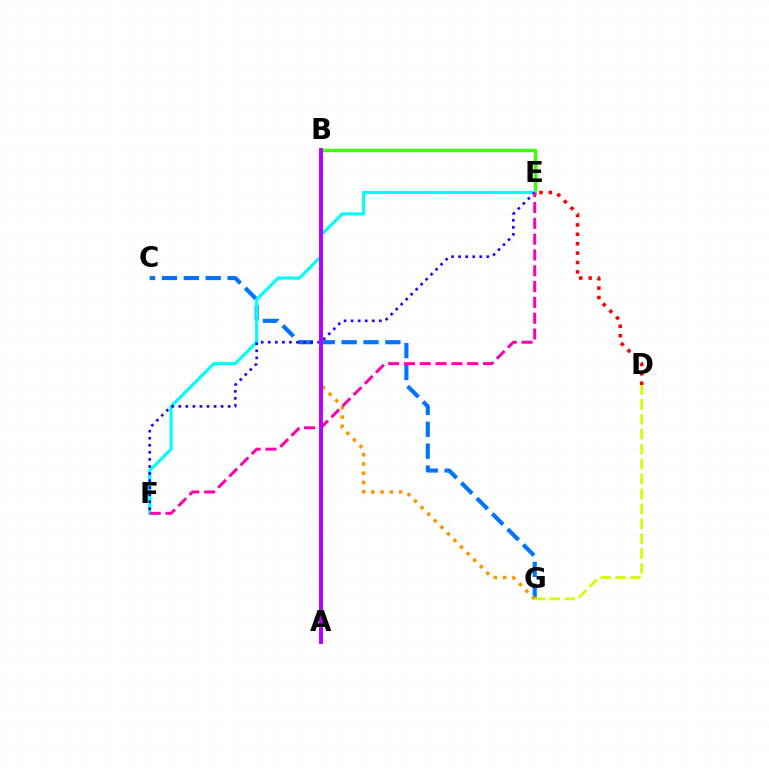{('D', 'E'): [{'color': '#ff0000', 'line_style': 'dotted', 'thickness': 2.55}], ('C', 'G'): [{'color': '#0074ff', 'line_style': 'dashed', 'thickness': 2.97}], ('B', 'E'): [{'color': '#3dff00', 'line_style': 'solid', 'thickness': 2.5}], ('E', 'F'): [{'color': '#00fff6', 'line_style': 'solid', 'thickness': 2.26}, {'color': '#2500ff', 'line_style': 'dotted', 'thickness': 1.92}, {'color': '#ff00ac', 'line_style': 'dashed', 'thickness': 2.15}], ('B', 'G'): [{'color': '#ff9400', 'line_style': 'dotted', 'thickness': 2.53}], ('A', 'B'): [{'color': '#00ff5c', 'line_style': 'dotted', 'thickness': 2.18}, {'color': '#b900ff', 'line_style': 'solid', 'thickness': 2.83}], ('D', 'G'): [{'color': '#d1ff00', 'line_style': 'dashed', 'thickness': 2.03}]}